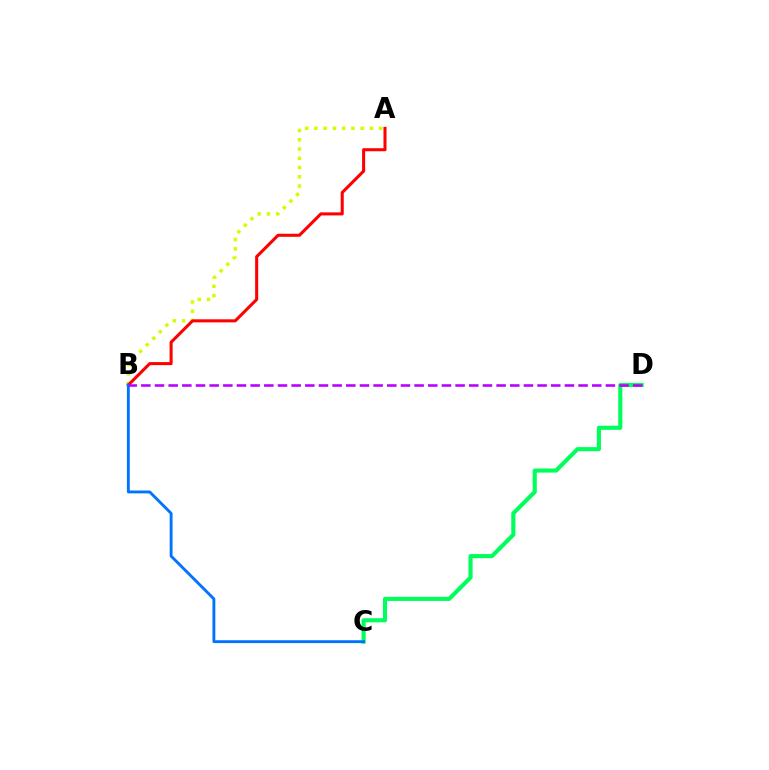{('A', 'B'): [{'color': '#d1ff00', 'line_style': 'dotted', 'thickness': 2.52}, {'color': '#ff0000', 'line_style': 'solid', 'thickness': 2.19}], ('C', 'D'): [{'color': '#00ff5c', 'line_style': 'solid', 'thickness': 2.96}], ('B', 'C'): [{'color': '#0074ff', 'line_style': 'solid', 'thickness': 2.07}], ('B', 'D'): [{'color': '#b900ff', 'line_style': 'dashed', 'thickness': 1.86}]}